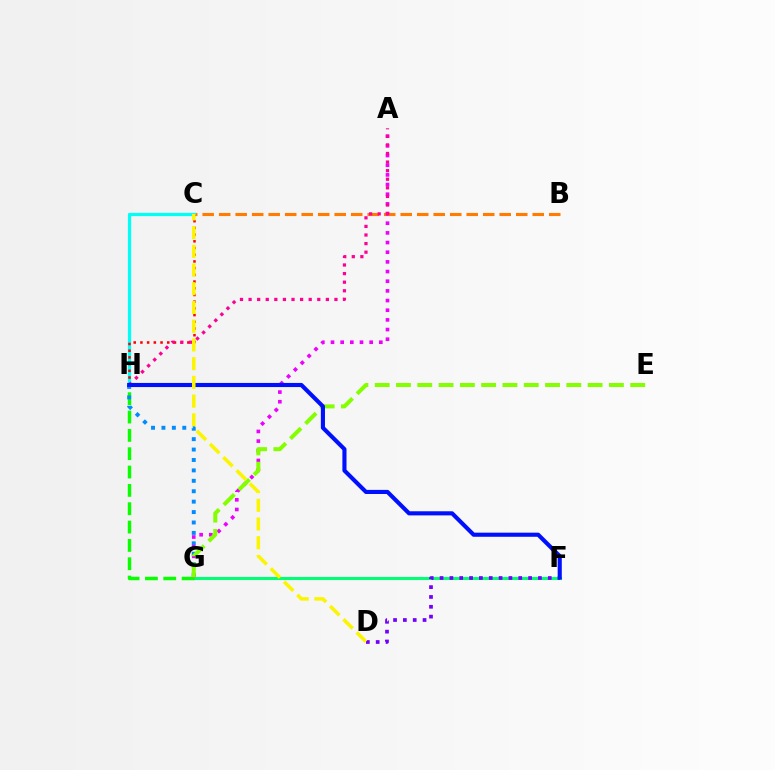{('F', 'G'): [{'color': '#00ff74', 'line_style': 'solid', 'thickness': 2.21}], ('G', 'H'): [{'color': '#08ff00', 'line_style': 'dashed', 'thickness': 2.49}, {'color': '#008cff', 'line_style': 'dotted', 'thickness': 2.83}], ('B', 'C'): [{'color': '#ff7c00', 'line_style': 'dashed', 'thickness': 2.24}], ('A', 'G'): [{'color': '#ee00ff', 'line_style': 'dotted', 'thickness': 2.63}], ('C', 'H'): [{'color': '#00fff6', 'line_style': 'solid', 'thickness': 2.35}, {'color': '#ff0000', 'line_style': 'dotted', 'thickness': 1.82}], ('E', 'G'): [{'color': '#84ff00', 'line_style': 'dashed', 'thickness': 2.89}], ('A', 'H'): [{'color': '#ff0094', 'line_style': 'dotted', 'thickness': 2.33}], ('D', 'F'): [{'color': '#7200ff', 'line_style': 'dotted', 'thickness': 2.67}], ('F', 'H'): [{'color': '#0010ff', 'line_style': 'solid', 'thickness': 2.96}], ('C', 'D'): [{'color': '#fcf500', 'line_style': 'dashed', 'thickness': 2.54}]}